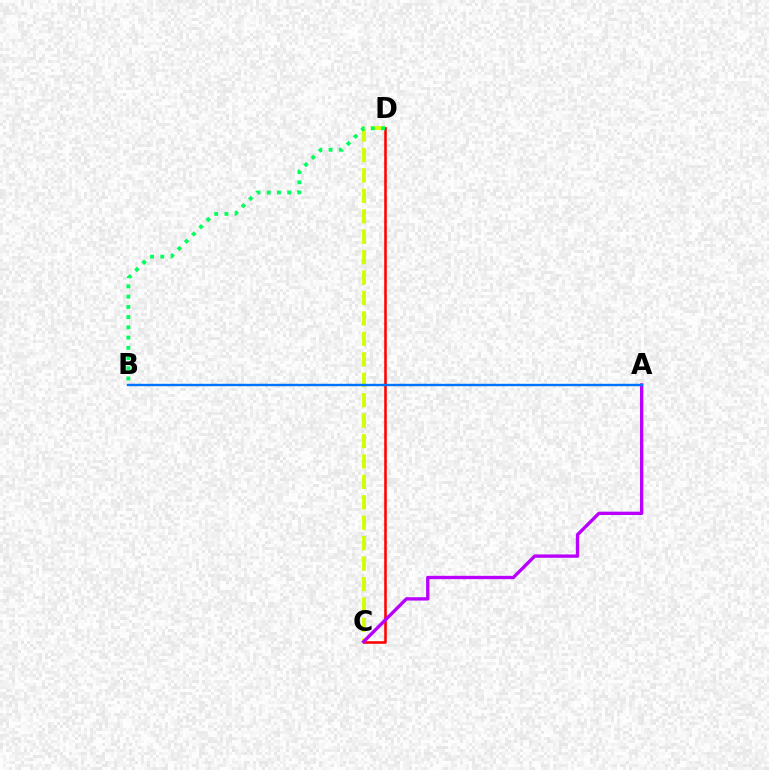{('C', 'D'): [{'color': '#ff0000', 'line_style': 'solid', 'thickness': 1.84}, {'color': '#d1ff00', 'line_style': 'dashed', 'thickness': 2.78}], ('A', 'C'): [{'color': '#b900ff', 'line_style': 'solid', 'thickness': 2.41}], ('A', 'B'): [{'color': '#0074ff', 'line_style': 'solid', 'thickness': 1.73}], ('B', 'D'): [{'color': '#00ff5c', 'line_style': 'dotted', 'thickness': 2.78}]}